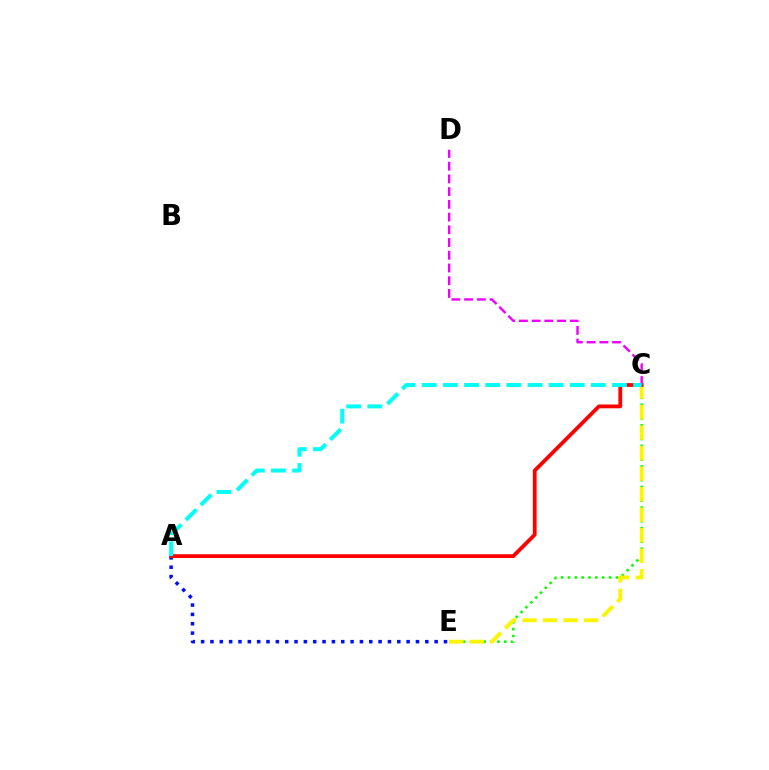{('C', 'E'): [{'color': '#08ff00', 'line_style': 'dotted', 'thickness': 1.86}, {'color': '#fcf500', 'line_style': 'dashed', 'thickness': 2.79}], ('A', 'E'): [{'color': '#0010ff', 'line_style': 'dotted', 'thickness': 2.54}], ('A', 'C'): [{'color': '#ff0000', 'line_style': 'solid', 'thickness': 2.73}, {'color': '#00fff6', 'line_style': 'dashed', 'thickness': 2.87}], ('C', 'D'): [{'color': '#ee00ff', 'line_style': 'dashed', 'thickness': 1.73}]}